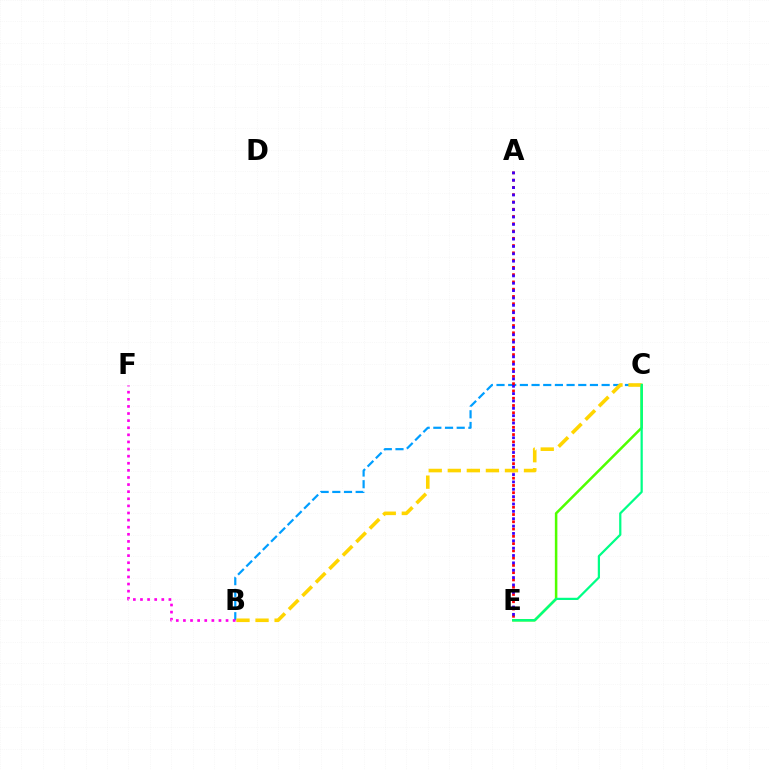{('B', 'C'): [{'color': '#009eff', 'line_style': 'dashed', 'thickness': 1.59}, {'color': '#ffd500', 'line_style': 'dashed', 'thickness': 2.59}], ('C', 'E'): [{'color': '#4fff00', 'line_style': 'solid', 'thickness': 1.82}, {'color': '#00ff86', 'line_style': 'solid', 'thickness': 1.61}], ('A', 'E'): [{'color': '#ff0000', 'line_style': 'dotted', 'thickness': 1.98}, {'color': '#3700ff', 'line_style': 'dotted', 'thickness': 2.0}], ('B', 'F'): [{'color': '#ff00ed', 'line_style': 'dotted', 'thickness': 1.93}]}